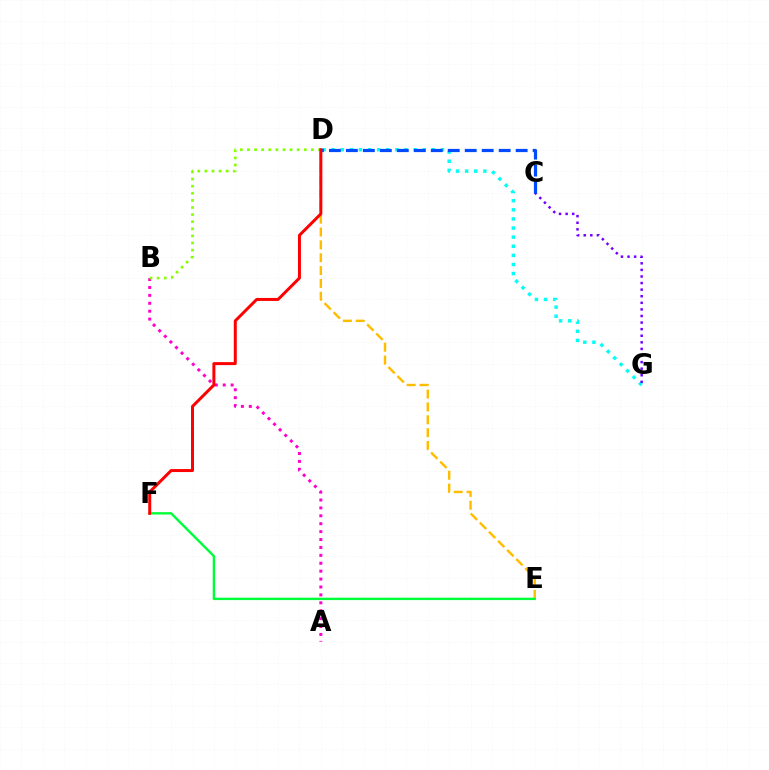{('D', 'E'): [{'color': '#ffbd00', 'line_style': 'dashed', 'thickness': 1.75}], ('A', 'B'): [{'color': '#ff00cf', 'line_style': 'dotted', 'thickness': 2.15}], ('D', 'G'): [{'color': '#00fff6', 'line_style': 'dotted', 'thickness': 2.48}], ('C', 'G'): [{'color': '#7200ff', 'line_style': 'dotted', 'thickness': 1.79}], ('C', 'D'): [{'color': '#004bff', 'line_style': 'dashed', 'thickness': 2.31}], ('B', 'D'): [{'color': '#84ff00', 'line_style': 'dotted', 'thickness': 1.93}], ('E', 'F'): [{'color': '#00ff39', 'line_style': 'solid', 'thickness': 1.73}], ('D', 'F'): [{'color': '#ff0000', 'line_style': 'solid', 'thickness': 2.15}]}